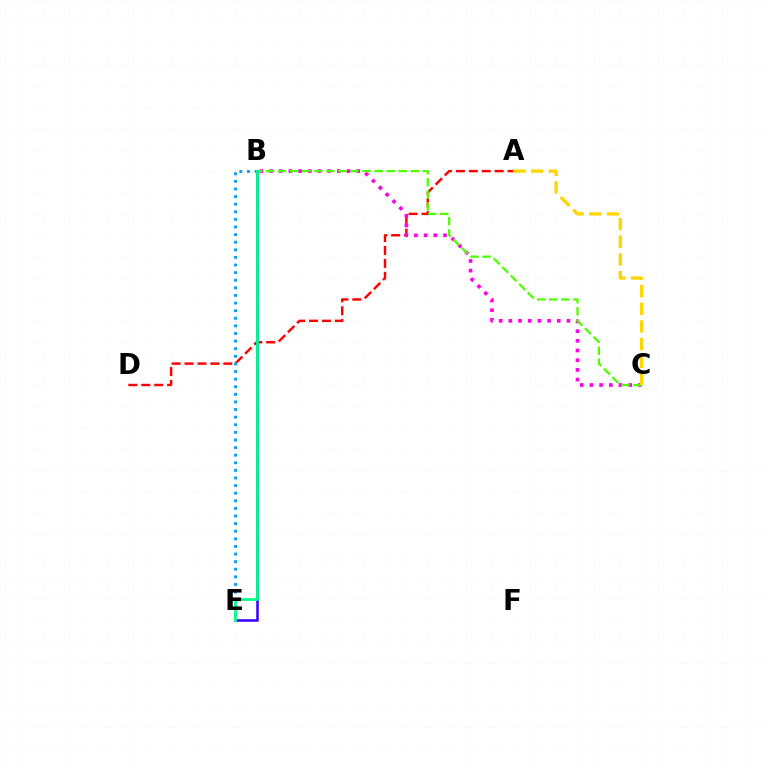{('A', 'D'): [{'color': '#ff0000', 'line_style': 'dashed', 'thickness': 1.76}], ('B', 'C'): [{'color': '#ff00ed', 'line_style': 'dotted', 'thickness': 2.63}, {'color': '#4fff00', 'line_style': 'dashed', 'thickness': 1.64}], ('B', 'E'): [{'color': '#3700ff', 'line_style': 'solid', 'thickness': 1.84}, {'color': '#009eff', 'line_style': 'dotted', 'thickness': 2.07}, {'color': '#00ff86', 'line_style': 'solid', 'thickness': 1.99}], ('A', 'C'): [{'color': '#ffd500', 'line_style': 'dashed', 'thickness': 2.4}]}